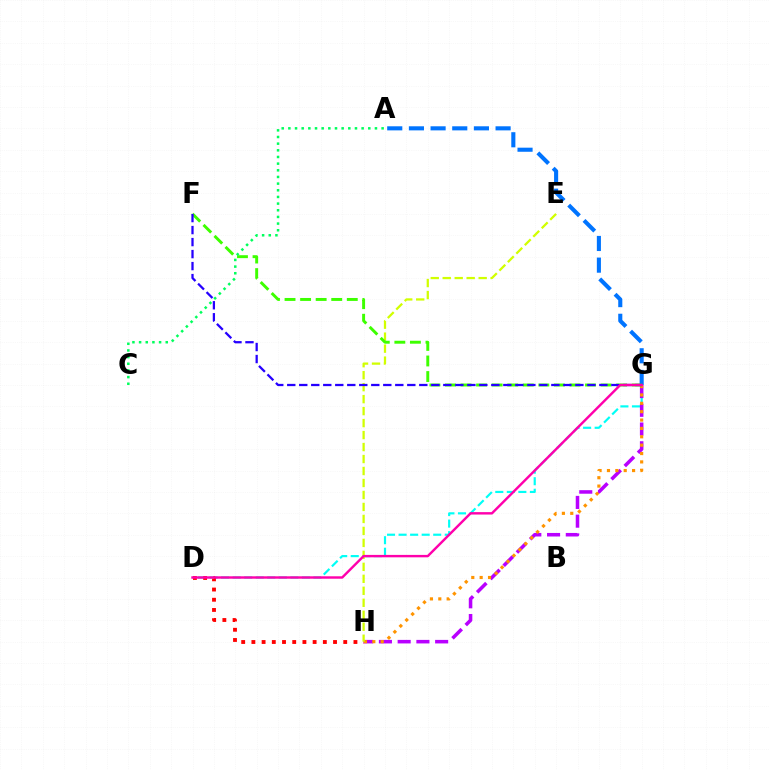{('D', 'G'): [{'color': '#00fff6', 'line_style': 'dashed', 'thickness': 1.57}, {'color': '#ff00ac', 'line_style': 'solid', 'thickness': 1.74}], ('D', 'H'): [{'color': '#ff0000', 'line_style': 'dotted', 'thickness': 2.77}], ('G', 'H'): [{'color': '#b900ff', 'line_style': 'dashed', 'thickness': 2.55}, {'color': '#ff9400', 'line_style': 'dotted', 'thickness': 2.27}], ('E', 'H'): [{'color': '#d1ff00', 'line_style': 'dashed', 'thickness': 1.63}], ('A', 'G'): [{'color': '#0074ff', 'line_style': 'dashed', 'thickness': 2.94}], ('F', 'G'): [{'color': '#3dff00', 'line_style': 'dashed', 'thickness': 2.11}, {'color': '#2500ff', 'line_style': 'dashed', 'thickness': 1.63}], ('A', 'C'): [{'color': '#00ff5c', 'line_style': 'dotted', 'thickness': 1.81}]}